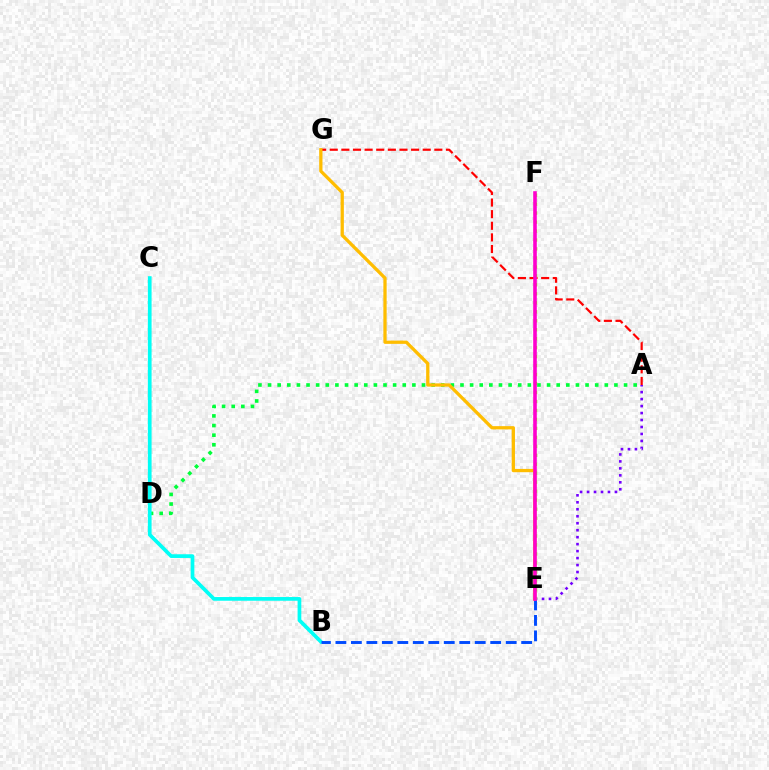{('A', 'E'): [{'color': '#7200ff', 'line_style': 'dotted', 'thickness': 1.89}], ('A', 'D'): [{'color': '#00ff39', 'line_style': 'dotted', 'thickness': 2.61}], ('B', 'C'): [{'color': '#00fff6', 'line_style': 'solid', 'thickness': 2.67}], ('B', 'E'): [{'color': '#004bff', 'line_style': 'dashed', 'thickness': 2.1}], ('A', 'G'): [{'color': '#ff0000', 'line_style': 'dashed', 'thickness': 1.58}], ('E', 'G'): [{'color': '#ffbd00', 'line_style': 'solid', 'thickness': 2.36}], ('E', 'F'): [{'color': '#84ff00', 'line_style': 'dotted', 'thickness': 2.44}, {'color': '#ff00cf', 'line_style': 'solid', 'thickness': 2.59}]}